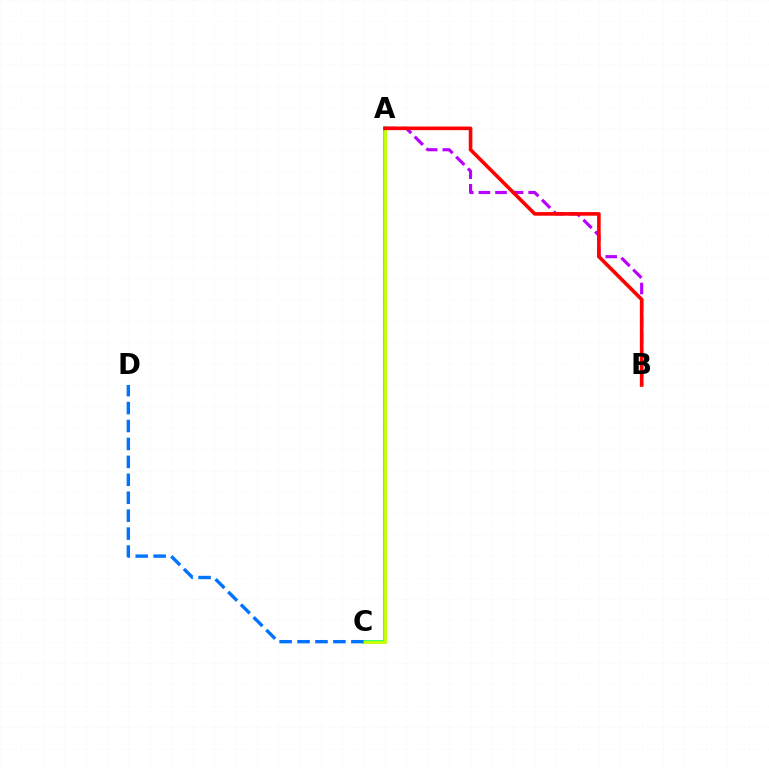{('A', 'B'): [{'color': '#b900ff', 'line_style': 'dashed', 'thickness': 2.25}, {'color': '#ff0000', 'line_style': 'solid', 'thickness': 2.6}], ('A', 'C'): [{'color': '#00ff5c', 'line_style': 'solid', 'thickness': 2.53}, {'color': '#d1ff00', 'line_style': 'solid', 'thickness': 2.02}], ('C', 'D'): [{'color': '#0074ff', 'line_style': 'dashed', 'thickness': 2.44}]}